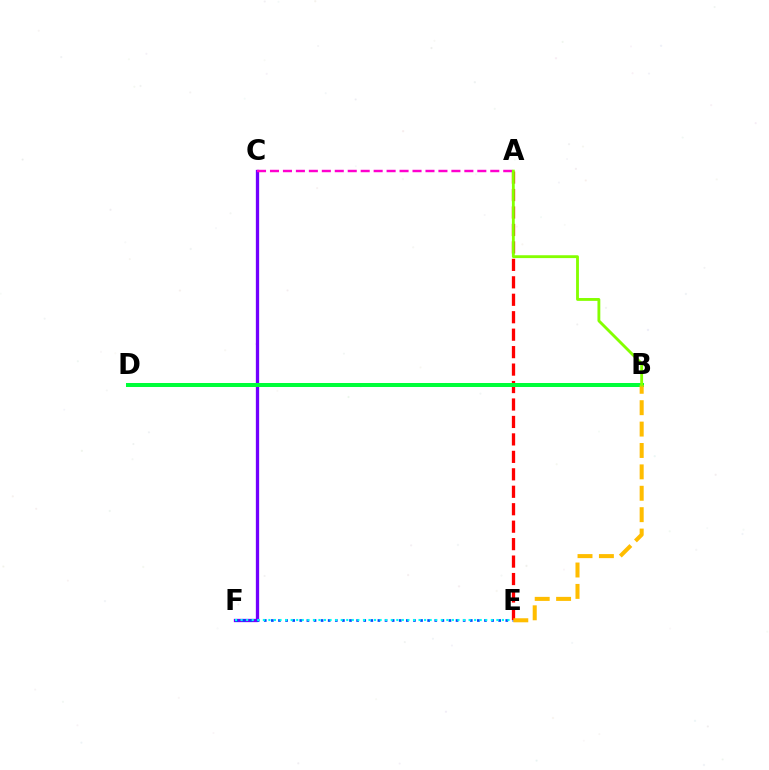{('C', 'F'): [{'color': '#7200ff', 'line_style': 'solid', 'thickness': 2.37}], ('E', 'F'): [{'color': '#004bff', 'line_style': 'dotted', 'thickness': 1.93}, {'color': '#00fff6', 'line_style': 'dotted', 'thickness': 1.51}], ('A', 'E'): [{'color': '#ff0000', 'line_style': 'dashed', 'thickness': 2.37}], ('B', 'D'): [{'color': '#00ff39', 'line_style': 'solid', 'thickness': 2.88}], ('A', 'C'): [{'color': '#ff00cf', 'line_style': 'dashed', 'thickness': 1.76}], ('B', 'E'): [{'color': '#ffbd00', 'line_style': 'dashed', 'thickness': 2.91}], ('A', 'B'): [{'color': '#84ff00', 'line_style': 'solid', 'thickness': 2.05}]}